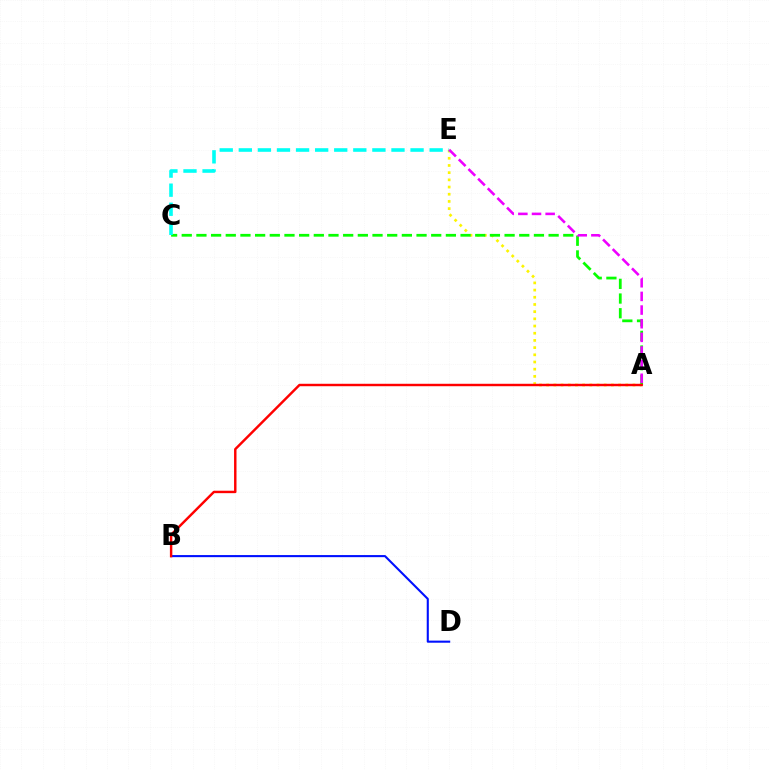{('B', 'D'): [{'color': '#0010ff', 'line_style': 'solid', 'thickness': 1.51}], ('A', 'E'): [{'color': '#fcf500', 'line_style': 'dotted', 'thickness': 1.95}, {'color': '#ee00ff', 'line_style': 'dashed', 'thickness': 1.85}], ('A', 'C'): [{'color': '#08ff00', 'line_style': 'dashed', 'thickness': 1.99}], ('C', 'E'): [{'color': '#00fff6', 'line_style': 'dashed', 'thickness': 2.59}], ('A', 'B'): [{'color': '#ff0000', 'line_style': 'solid', 'thickness': 1.76}]}